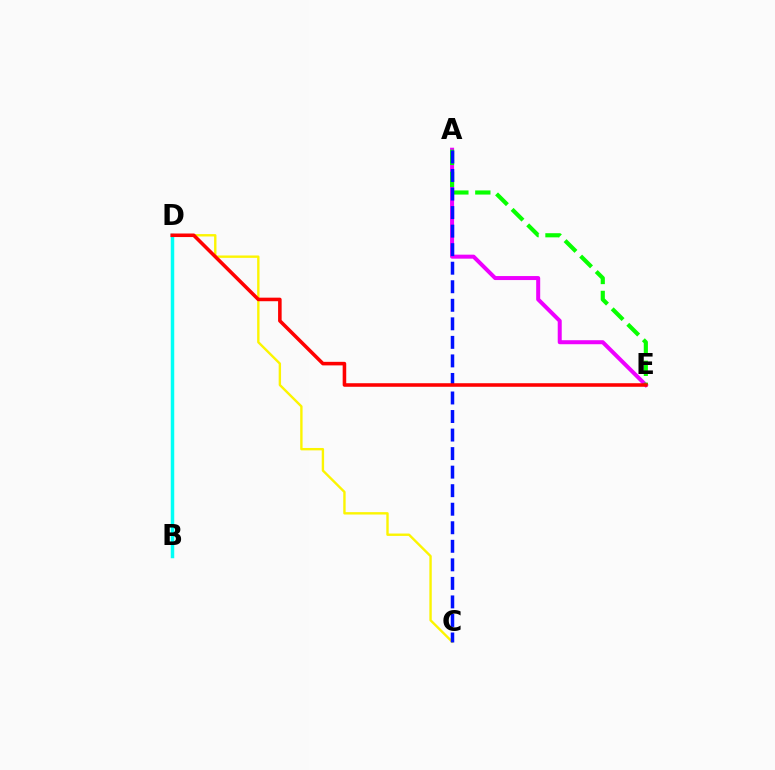{('A', 'E'): [{'color': '#ee00ff', 'line_style': 'solid', 'thickness': 2.88}, {'color': '#08ff00', 'line_style': 'dashed', 'thickness': 2.98}], ('C', 'D'): [{'color': '#fcf500', 'line_style': 'solid', 'thickness': 1.72}], ('B', 'D'): [{'color': '#00fff6', 'line_style': 'solid', 'thickness': 2.51}], ('A', 'C'): [{'color': '#0010ff', 'line_style': 'dashed', 'thickness': 2.52}], ('D', 'E'): [{'color': '#ff0000', 'line_style': 'solid', 'thickness': 2.56}]}